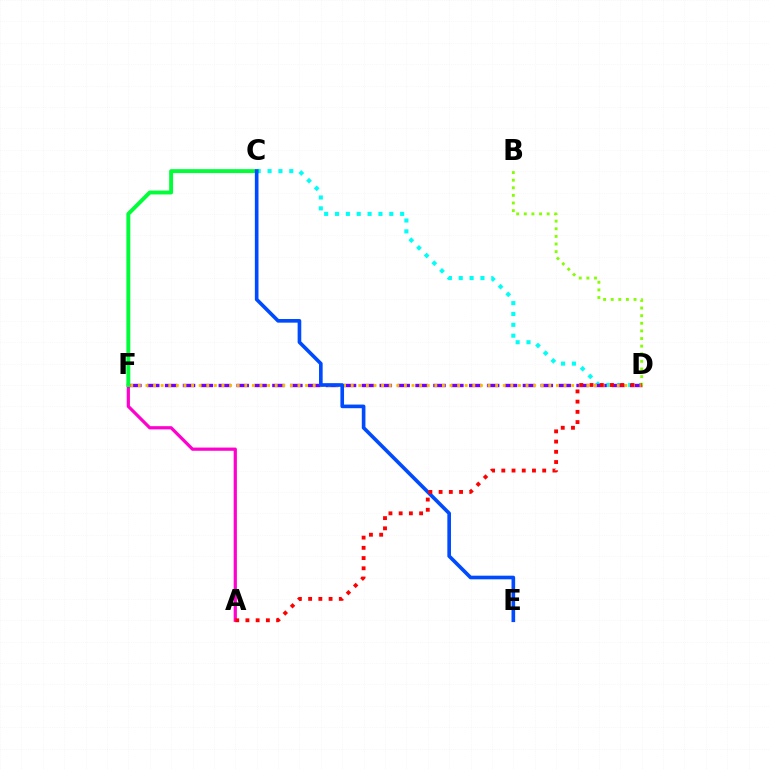{('A', 'F'): [{'color': '#ff00cf', 'line_style': 'solid', 'thickness': 2.31}], ('C', 'D'): [{'color': '#00fff6', 'line_style': 'dotted', 'thickness': 2.95}], ('D', 'F'): [{'color': '#7200ff', 'line_style': 'dashed', 'thickness': 2.43}, {'color': '#ffbd00', 'line_style': 'dotted', 'thickness': 2.07}], ('C', 'F'): [{'color': '#00ff39', 'line_style': 'solid', 'thickness': 2.82}], ('C', 'E'): [{'color': '#004bff', 'line_style': 'solid', 'thickness': 2.62}], ('B', 'D'): [{'color': '#84ff00', 'line_style': 'dotted', 'thickness': 2.07}], ('A', 'D'): [{'color': '#ff0000', 'line_style': 'dotted', 'thickness': 2.78}]}